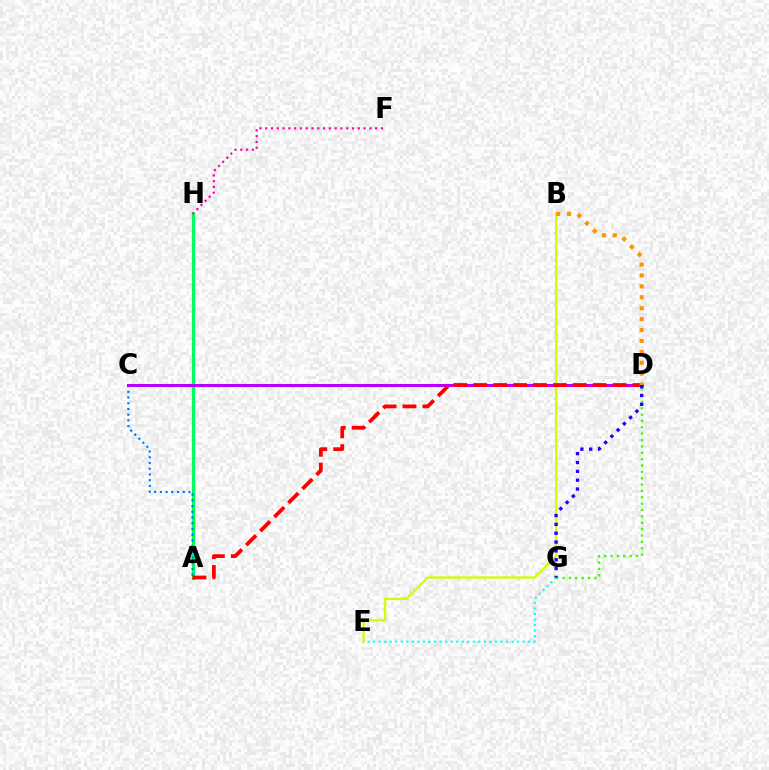{('B', 'E'): [{'color': '#d1ff00', 'line_style': 'solid', 'thickness': 1.67}], ('A', 'H'): [{'color': '#00ff5c', 'line_style': 'solid', 'thickness': 2.33}], ('E', 'G'): [{'color': '#00fff6', 'line_style': 'dotted', 'thickness': 1.5}], ('A', 'C'): [{'color': '#0074ff', 'line_style': 'dotted', 'thickness': 1.55}], ('F', 'H'): [{'color': '#ff00ac', 'line_style': 'dotted', 'thickness': 1.57}], ('C', 'D'): [{'color': '#b900ff', 'line_style': 'solid', 'thickness': 2.15}], ('A', 'D'): [{'color': '#ff0000', 'line_style': 'dashed', 'thickness': 2.7}], ('D', 'G'): [{'color': '#3dff00', 'line_style': 'dotted', 'thickness': 1.73}, {'color': '#2500ff', 'line_style': 'dotted', 'thickness': 2.4}], ('B', 'D'): [{'color': '#ff9400', 'line_style': 'dotted', 'thickness': 2.96}]}